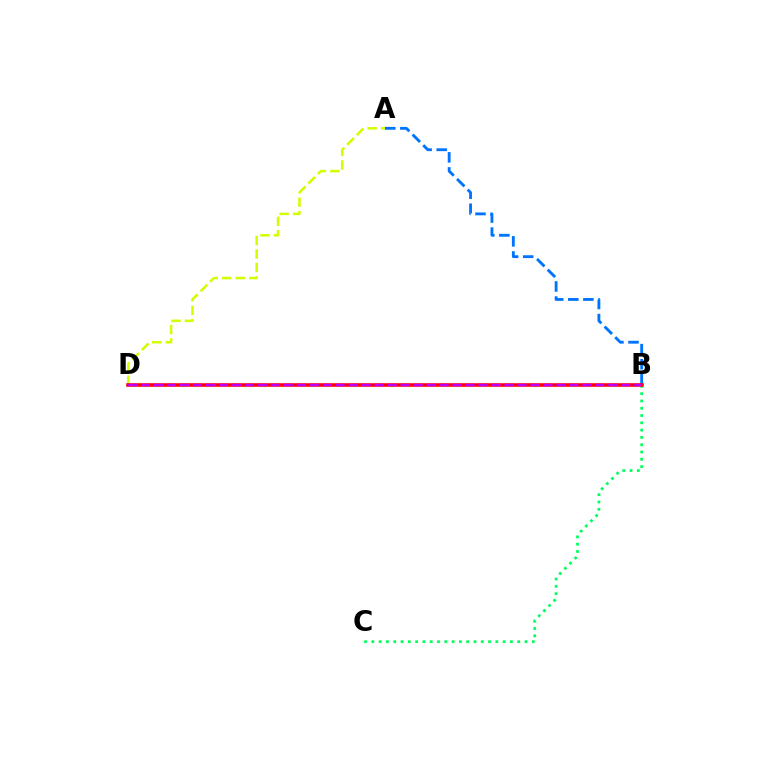{('A', 'B'): [{'color': '#0074ff', 'line_style': 'dashed', 'thickness': 2.05}], ('B', 'C'): [{'color': '#00ff5c', 'line_style': 'dotted', 'thickness': 1.98}], ('A', 'D'): [{'color': '#d1ff00', 'line_style': 'dashed', 'thickness': 1.83}], ('B', 'D'): [{'color': '#ff0000', 'line_style': 'solid', 'thickness': 2.57}, {'color': '#b900ff', 'line_style': 'dashed', 'thickness': 1.76}]}